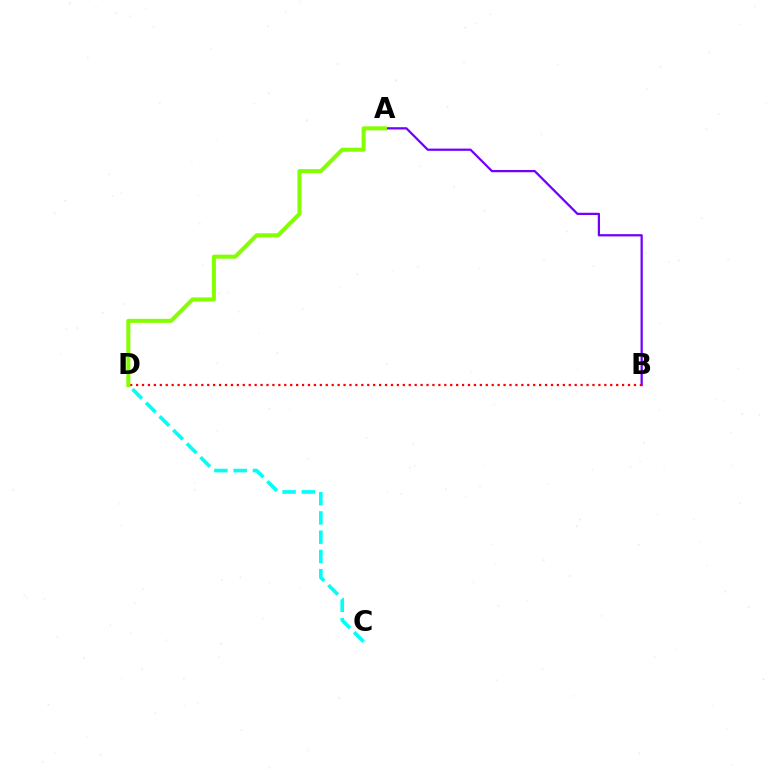{('A', 'B'): [{'color': '#7200ff', 'line_style': 'solid', 'thickness': 1.62}], ('C', 'D'): [{'color': '#00fff6', 'line_style': 'dashed', 'thickness': 2.62}], ('B', 'D'): [{'color': '#ff0000', 'line_style': 'dotted', 'thickness': 1.61}], ('A', 'D'): [{'color': '#84ff00', 'line_style': 'solid', 'thickness': 2.9}]}